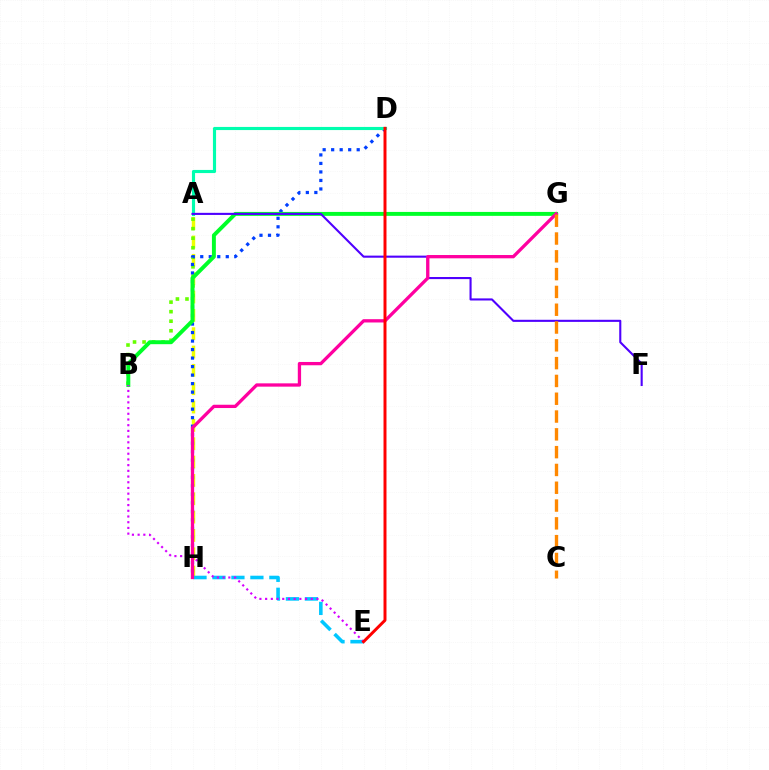{('A', 'H'): [{'color': '#eeff00', 'line_style': 'dashed', 'thickness': 2.49}], ('E', 'H'): [{'color': '#00c7ff', 'line_style': 'dashed', 'thickness': 2.58}], ('A', 'B'): [{'color': '#66ff00', 'line_style': 'dotted', 'thickness': 2.59}], ('D', 'H'): [{'color': '#003fff', 'line_style': 'dotted', 'thickness': 2.31}], ('A', 'D'): [{'color': '#00ffaf', 'line_style': 'solid', 'thickness': 2.25}], ('B', 'G'): [{'color': '#00ff27', 'line_style': 'solid', 'thickness': 2.83}], ('A', 'F'): [{'color': '#4f00ff', 'line_style': 'solid', 'thickness': 1.51}], ('G', 'H'): [{'color': '#ff00a0', 'line_style': 'solid', 'thickness': 2.37}], ('B', 'E'): [{'color': '#d600ff', 'line_style': 'dotted', 'thickness': 1.55}], ('C', 'G'): [{'color': '#ff8800', 'line_style': 'dashed', 'thickness': 2.42}], ('D', 'E'): [{'color': '#ff0000', 'line_style': 'solid', 'thickness': 2.14}]}